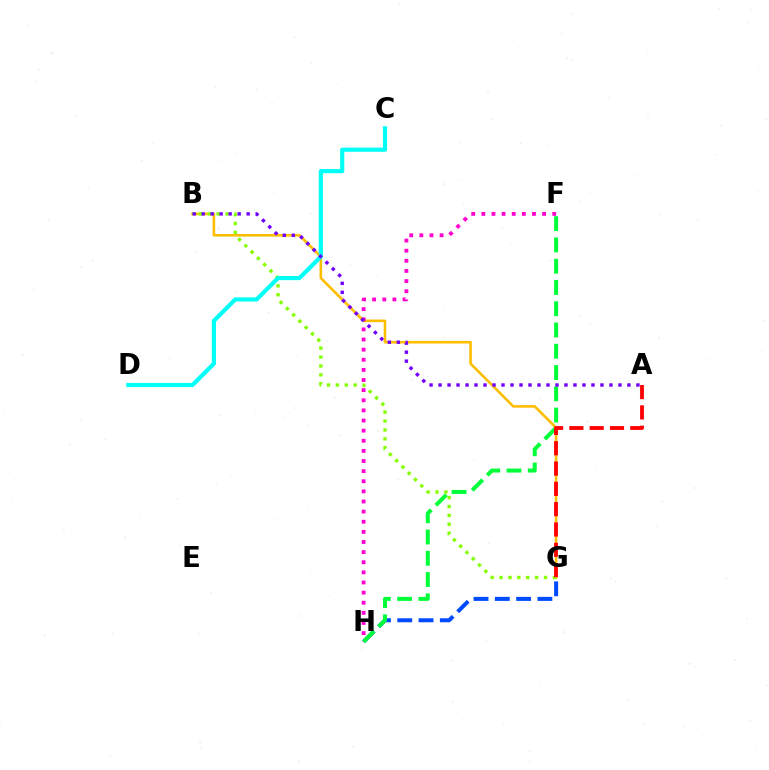{('B', 'G'): [{'color': '#ffbd00', 'line_style': 'solid', 'thickness': 1.87}, {'color': '#84ff00', 'line_style': 'dotted', 'thickness': 2.42}], ('G', 'H'): [{'color': '#004bff', 'line_style': 'dashed', 'thickness': 2.89}], ('F', 'H'): [{'color': '#ff00cf', 'line_style': 'dotted', 'thickness': 2.75}, {'color': '#00ff39', 'line_style': 'dashed', 'thickness': 2.89}], ('C', 'D'): [{'color': '#00fff6', 'line_style': 'solid', 'thickness': 3.0}], ('A', 'G'): [{'color': '#ff0000', 'line_style': 'dashed', 'thickness': 2.76}], ('A', 'B'): [{'color': '#7200ff', 'line_style': 'dotted', 'thickness': 2.44}]}